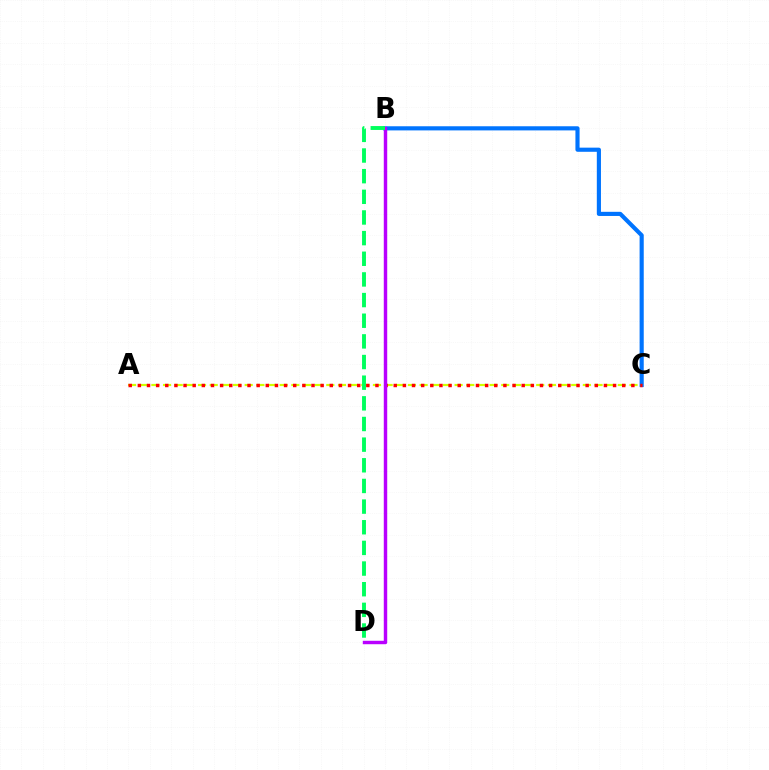{('A', 'C'): [{'color': '#d1ff00', 'line_style': 'dashed', 'thickness': 1.58}, {'color': '#ff0000', 'line_style': 'dotted', 'thickness': 2.48}], ('B', 'C'): [{'color': '#0074ff', 'line_style': 'solid', 'thickness': 2.98}], ('B', 'D'): [{'color': '#b900ff', 'line_style': 'solid', 'thickness': 2.47}, {'color': '#00ff5c', 'line_style': 'dashed', 'thickness': 2.81}]}